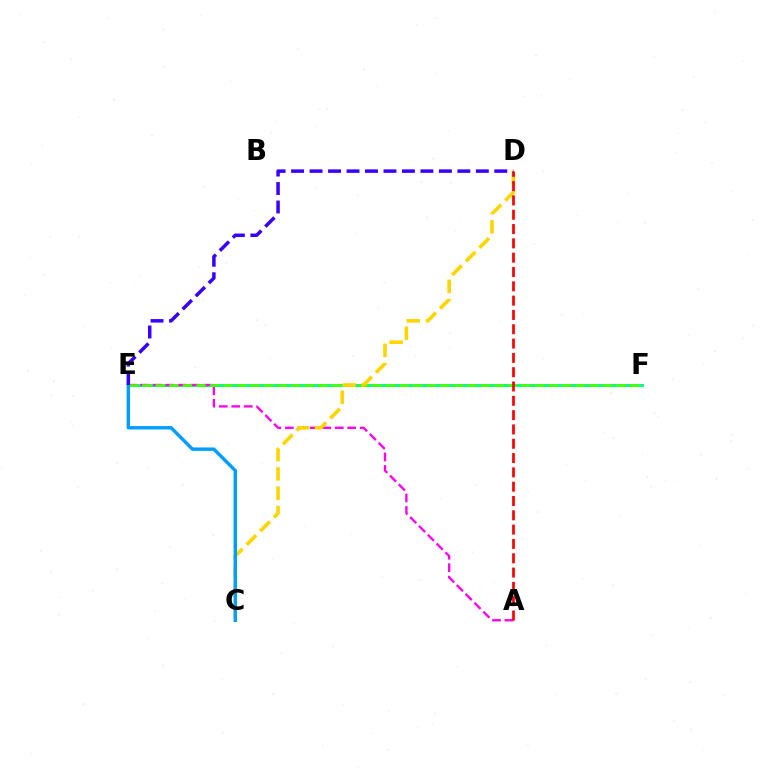{('E', 'F'): [{'color': '#00ff86', 'line_style': 'solid', 'thickness': 2.16}, {'color': '#4fff00', 'line_style': 'dashed', 'thickness': 1.84}], ('A', 'E'): [{'color': '#ff00ed', 'line_style': 'dashed', 'thickness': 1.7}], ('C', 'D'): [{'color': '#ffd500', 'line_style': 'dashed', 'thickness': 2.62}], ('C', 'E'): [{'color': '#009eff', 'line_style': 'solid', 'thickness': 2.47}], ('A', 'D'): [{'color': '#ff0000', 'line_style': 'dashed', 'thickness': 1.94}], ('D', 'E'): [{'color': '#3700ff', 'line_style': 'dashed', 'thickness': 2.51}]}